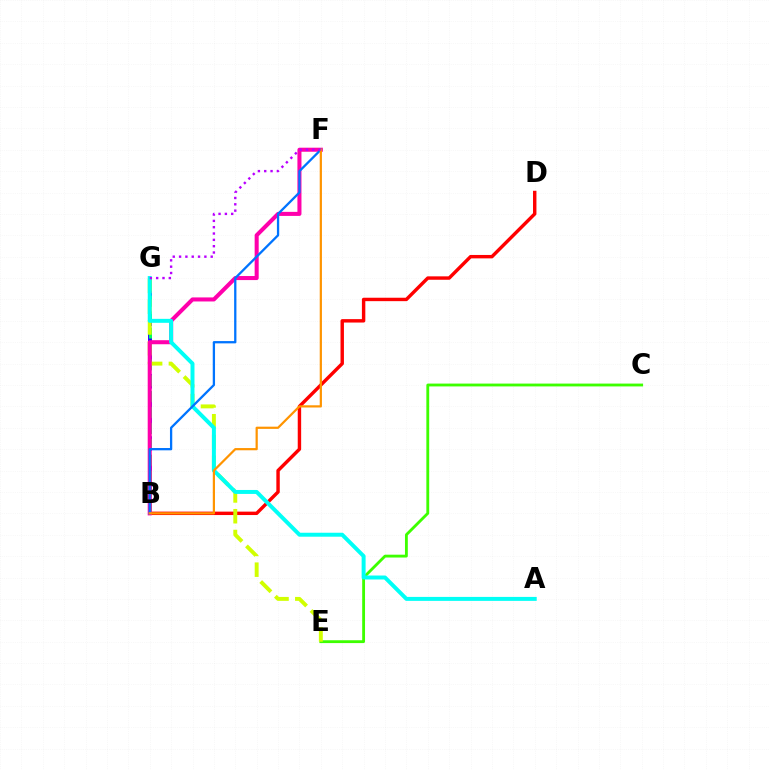{('B', 'G'): [{'color': '#2500ff', 'line_style': 'dashed', 'thickness': 2.82}, {'color': '#00ff5c', 'line_style': 'dashed', 'thickness': 2.16}], ('B', 'D'): [{'color': '#ff0000', 'line_style': 'solid', 'thickness': 2.46}], ('C', 'E'): [{'color': '#3dff00', 'line_style': 'solid', 'thickness': 2.04}], ('E', 'G'): [{'color': '#d1ff00', 'line_style': 'dashed', 'thickness': 2.82}], ('B', 'F'): [{'color': '#ff00ac', 'line_style': 'solid', 'thickness': 2.91}, {'color': '#0074ff', 'line_style': 'solid', 'thickness': 1.65}, {'color': '#ff9400', 'line_style': 'solid', 'thickness': 1.59}], ('A', 'G'): [{'color': '#00fff6', 'line_style': 'solid', 'thickness': 2.85}], ('F', 'G'): [{'color': '#b900ff', 'line_style': 'dotted', 'thickness': 1.72}]}